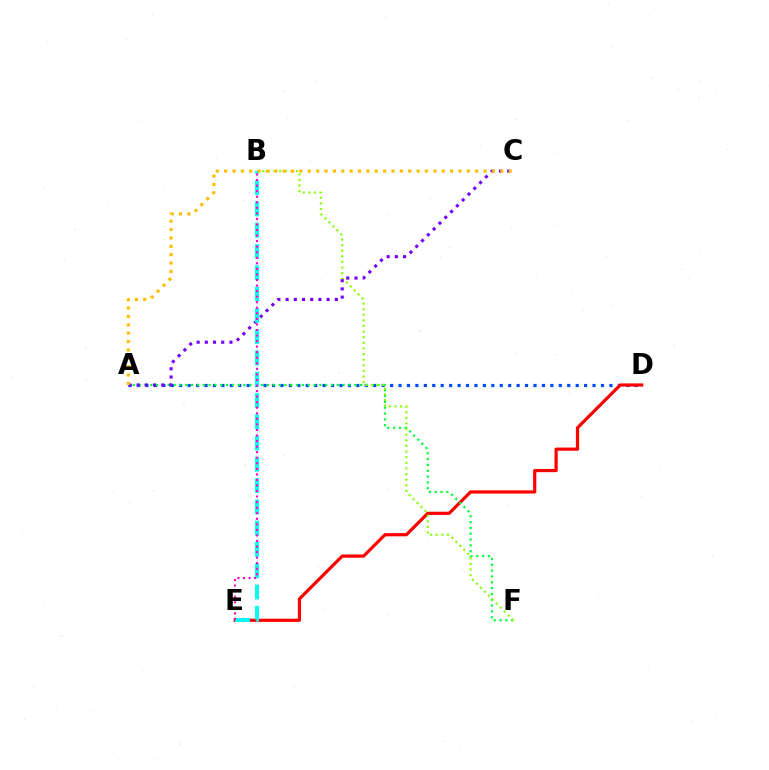{('A', 'D'): [{'color': '#004bff', 'line_style': 'dotted', 'thickness': 2.29}], ('D', 'E'): [{'color': '#ff0000', 'line_style': 'solid', 'thickness': 2.3}], ('A', 'F'): [{'color': '#00ff39', 'line_style': 'dotted', 'thickness': 1.58}], ('B', 'F'): [{'color': '#84ff00', 'line_style': 'dotted', 'thickness': 1.52}], ('A', 'C'): [{'color': '#7200ff', 'line_style': 'dotted', 'thickness': 2.23}, {'color': '#ffbd00', 'line_style': 'dotted', 'thickness': 2.27}], ('B', 'E'): [{'color': '#00fff6', 'line_style': 'dashed', 'thickness': 2.89}, {'color': '#ff00cf', 'line_style': 'dotted', 'thickness': 1.51}]}